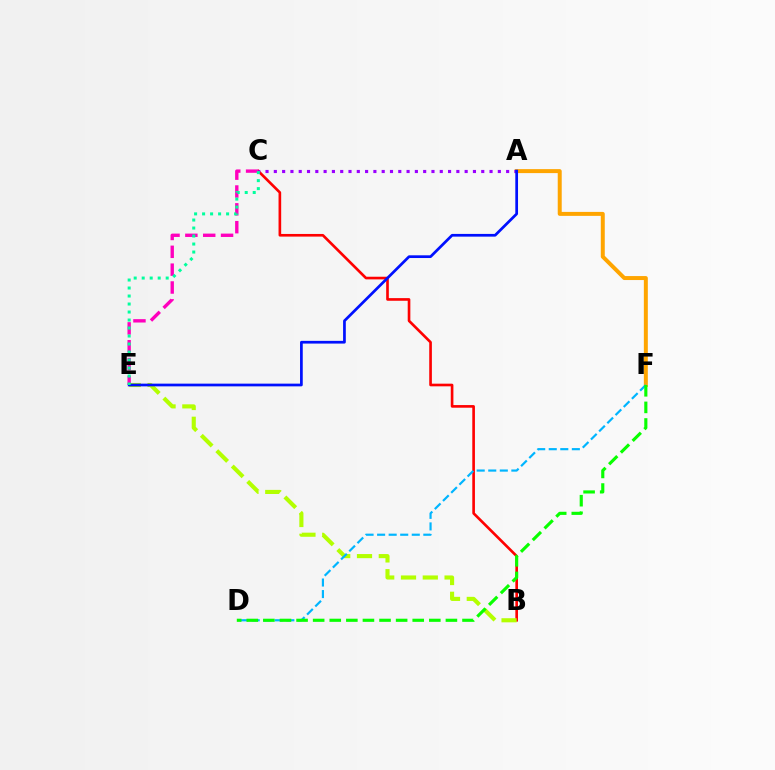{('B', 'C'): [{'color': '#ff0000', 'line_style': 'solid', 'thickness': 1.9}], ('C', 'E'): [{'color': '#ff00bd', 'line_style': 'dashed', 'thickness': 2.42}, {'color': '#00ff9d', 'line_style': 'dotted', 'thickness': 2.17}], ('A', 'F'): [{'color': '#ffa500', 'line_style': 'solid', 'thickness': 2.86}], ('A', 'C'): [{'color': '#9b00ff', 'line_style': 'dotted', 'thickness': 2.25}], ('B', 'E'): [{'color': '#b3ff00', 'line_style': 'dashed', 'thickness': 2.96}], ('D', 'F'): [{'color': '#00b5ff', 'line_style': 'dashed', 'thickness': 1.57}, {'color': '#08ff00', 'line_style': 'dashed', 'thickness': 2.25}], ('A', 'E'): [{'color': '#0010ff', 'line_style': 'solid', 'thickness': 1.96}]}